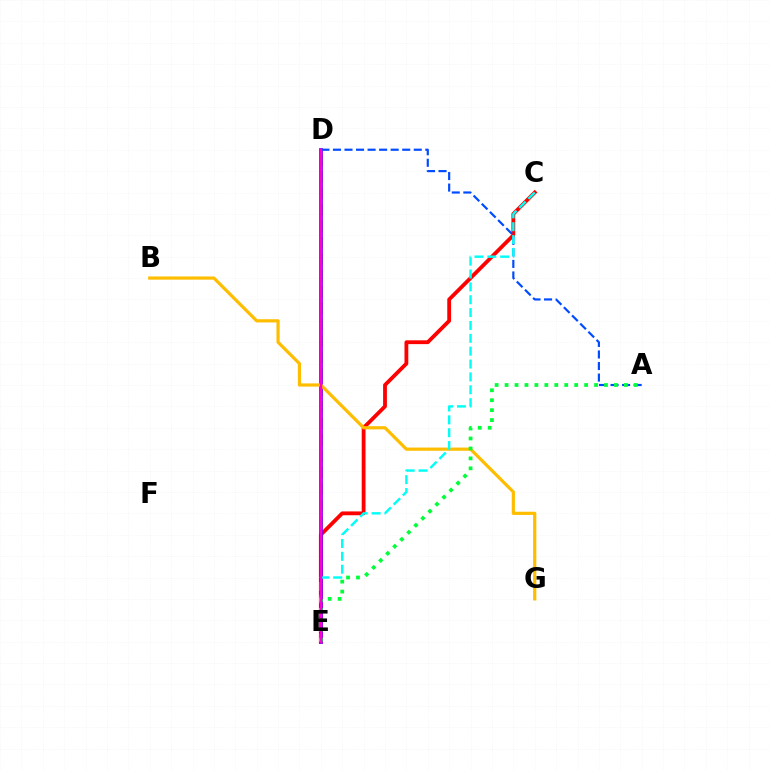{('D', 'E'): [{'color': '#84ff00', 'line_style': 'dashed', 'thickness': 2.23}, {'color': '#7200ff', 'line_style': 'solid', 'thickness': 2.68}, {'color': '#ff00cf', 'line_style': 'solid', 'thickness': 1.71}], ('C', 'E'): [{'color': '#ff0000', 'line_style': 'solid', 'thickness': 2.74}, {'color': '#00fff6', 'line_style': 'dashed', 'thickness': 1.75}], ('A', 'D'): [{'color': '#004bff', 'line_style': 'dashed', 'thickness': 1.57}], ('B', 'G'): [{'color': '#ffbd00', 'line_style': 'solid', 'thickness': 2.3}], ('A', 'E'): [{'color': '#00ff39', 'line_style': 'dotted', 'thickness': 2.7}]}